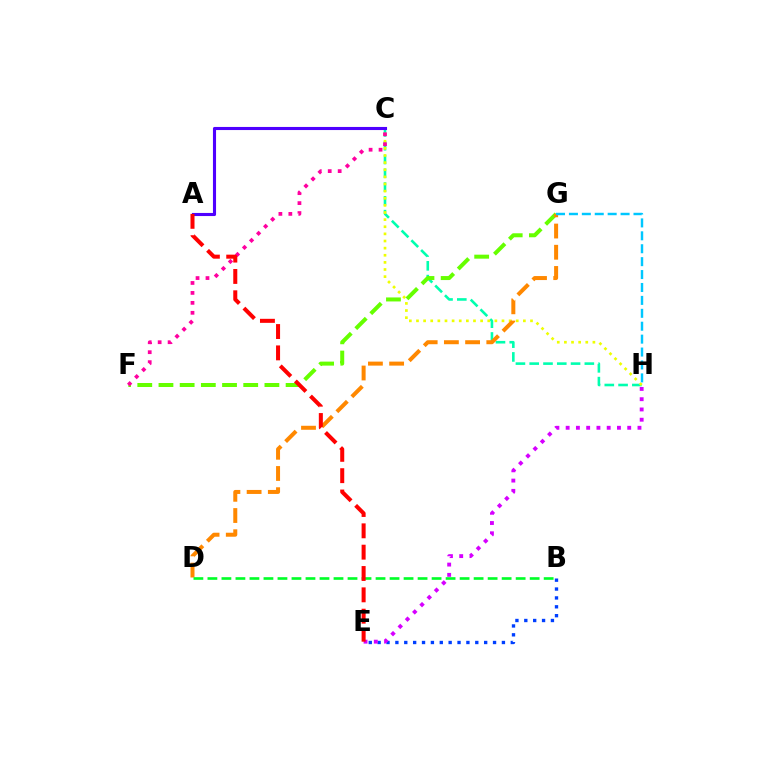{('C', 'H'): [{'color': '#00ffaf', 'line_style': 'dashed', 'thickness': 1.87}, {'color': '#eeff00', 'line_style': 'dotted', 'thickness': 1.94}], ('B', 'E'): [{'color': '#003fff', 'line_style': 'dotted', 'thickness': 2.41}], ('F', 'G'): [{'color': '#66ff00', 'line_style': 'dashed', 'thickness': 2.88}], ('E', 'H'): [{'color': '#d600ff', 'line_style': 'dotted', 'thickness': 2.79}], ('D', 'G'): [{'color': '#ff8800', 'line_style': 'dashed', 'thickness': 2.88}], ('B', 'D'): [{'color': '#00ff27', 'line_style': 'dashed', 'thickness': 1.9}], ('C', 'F'): [{'color': '#ff00a0', 'line_style': 'dotted', 'thickness': 2.7}], ('A', 'C'): [{'color': '#4f00ff', 'line_style': 'solid', 'thickness': 2.23}], ('A', 'E'): [{'color': '#ff0000', 'line_style': 'dashed', 'thickness': 2.9}], ('G', 'H'): [{'color': '#00c7ff', 'line_style': 'dashed', 'thickness': 1.75}]}